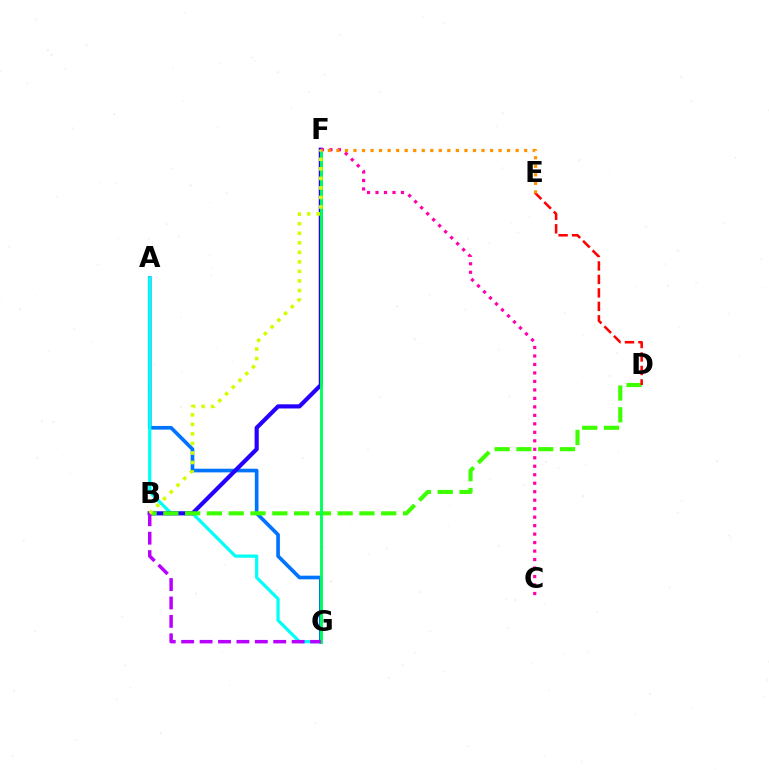{('A', 'G'): [{'color': '#0074ff', 'line_style': 'solid', 'thickness': 2.64}, {'color': '#00fff6', 'line_style': 'solid', 'thickness': 2.31}], ('B', 'F'): [{'color': '#2500ff', 'line_style': 'solid', 'thickness': 2.99}, {'color': '#d1ff00', 'line_style': 'dotted', 'thickness': 2.59}], ('B', 'D'): [{'color': '#3dff00', 'line_style': 'dashed', 'thickness': 2.96}], ('F', 'G'): [{'color': '#00ff5c', 'line_style': 'solid', 'thickness': 2.07}], ('B', 'G'): [{'color': '#b900ff', 'line_style': 'dashed', 'thickness': 2.5}], ('D', 'E'): [{'color': '#ff0000', 'line_style': 'dashed', 'thickness': 1.83}], ('C', 'F'): [{'color': '#ff00ac', 'line_style': 'dotted', 'thickness': 2.3}], ('E', 'F'): [{'color': '#ff9400', 'line_style': 'dotted', 'thickness': 2.32}]}